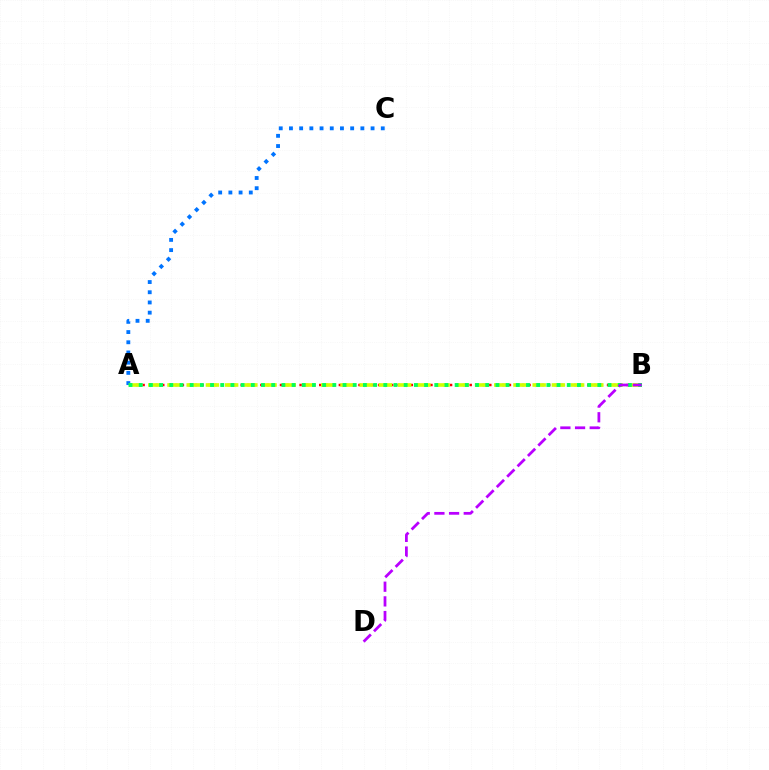{('A', 'C'): [{'color': '#0074ff', 'line_style': 'dotted', 'thickness': 2.77}], ('A', 'B'): [{'color': '#ff0000', 'line_style': 'dotted', 'thickness': 1.78}, {'color': '#d1ff00', 'line_style': 'dashed', 'thickness': 2.61}, {'color': '#00ff5c', 'line_style': 'dotted', 'thickness': 2.77}], ('B', 'D'): [{'color': '#b900ff', 'line_style': 'dashed', 'thickness': 1.99}]}